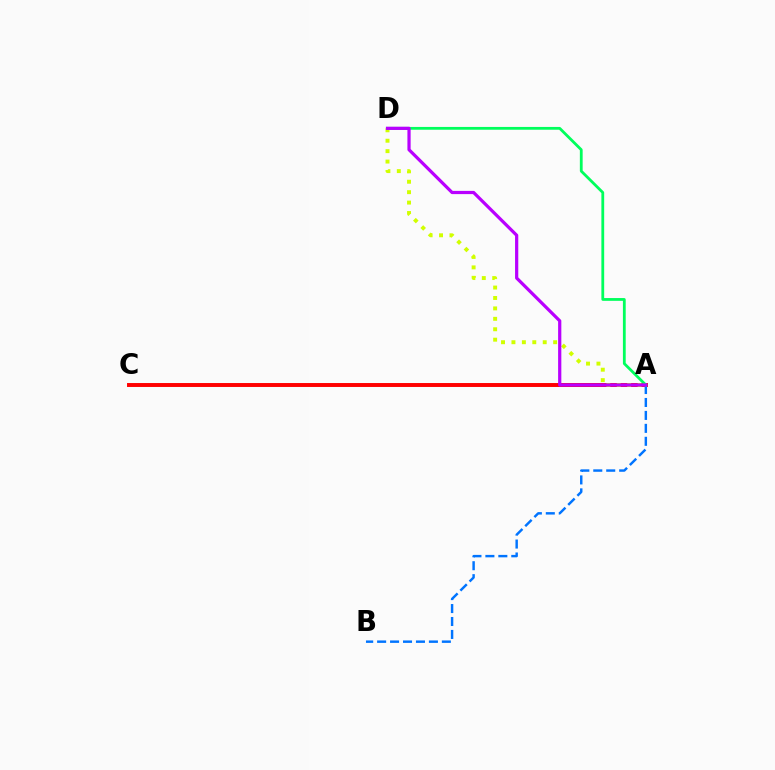{('A', 'C'): [{'color': '#ff0000', 'line_style': 'solid', 'thickness': 2.83}], ('A', 'D'): [{'color': '#d1ff00', 'line_style': 'dotted', 'thickness': 2.83}, {'color': '#00ff5c', 'line_style': 'solid', 'thickness': 2.01}, {'color': '#b900ff', 'line_style': 'solid', 'thickness': 2.32}], ('A', 'B'): [{'color': '#0074ff', 'line_style': 'dashed', 'thickness': 1.76}]}